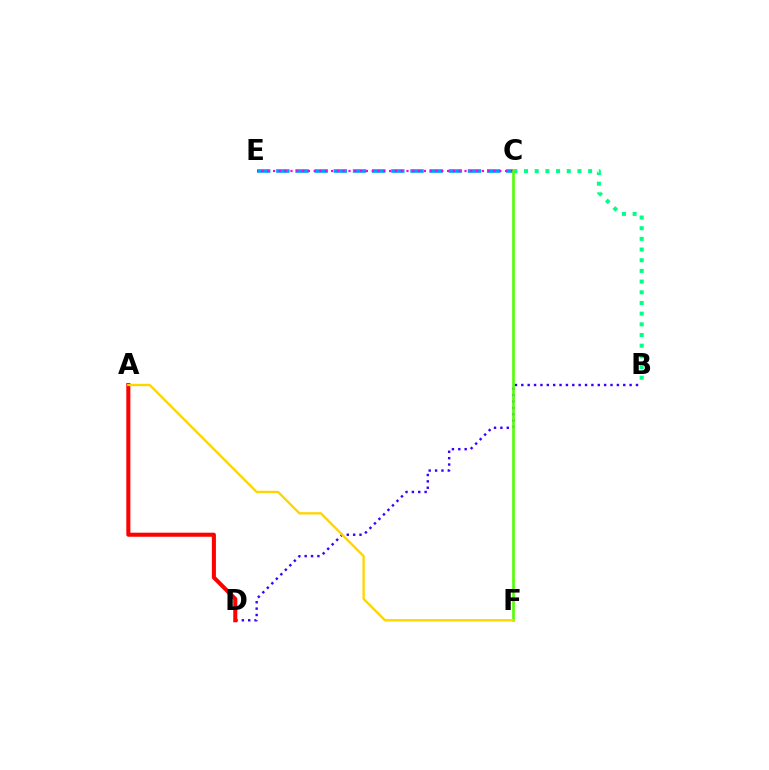{('C', 'E'): [{'color': '#009eff', 'line_style': 'dashed', 'thickness': 2.6}, {'color': '#ff00ed', 'line_style': 'dotted', 'thickness': 1.58}], ('B', 'D'): [{'color': '#3700ff', 'line_style': 'dotted', 'thickness': 1.73}], ('A', 'D'): [{'color': '#ff0000', 'line_style': 'solid', 'thickness': 2.92}], ('B', 'C'): [{'color': '#00ff86', 'line_style': 'dotted', 'thickness': 2.9}], ('C', 'F'): [{'color': '#4fff00', 'line_style': 'solid', 'thickness': 1.88}], ('A', 'F'): [{'color': '#ffd500', 'line_style': 'solid', 'thickness': 1.68}]}